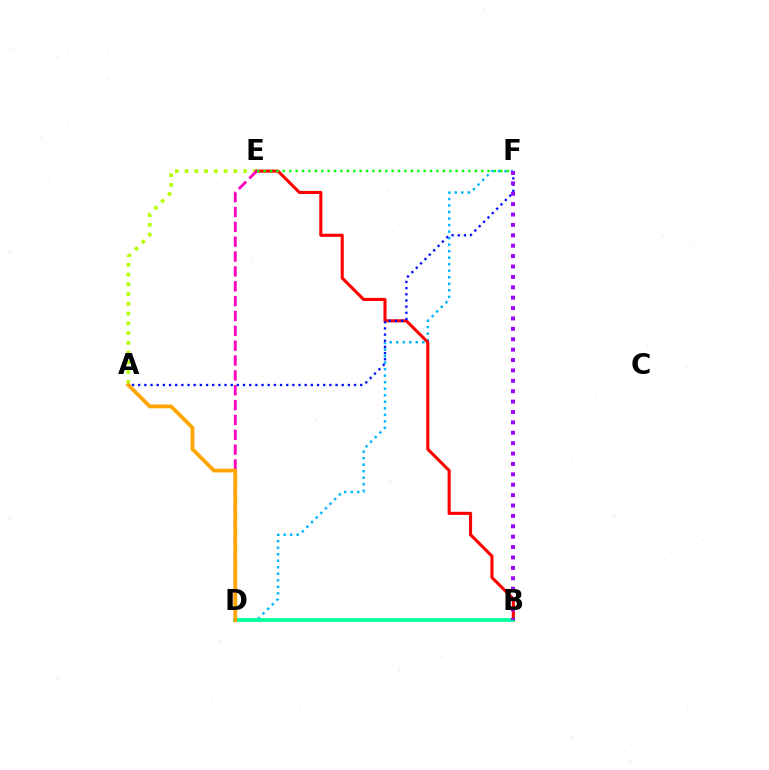{('D', 'F'): [{'color': '#00b5ff', 'line_style': 'dotted', 'thickness': 1.77}], ('A', 'E'): [{'color': '#b3ff00', 'line_style': 'dotted', 'thickness': 2.65}], ('B', 'E'): [{'color': '#ff0000', 'line_style': 'solid', 'thickness': 2.22}], ('A', 'F'): [{'color': '#0010ff', 'line_style': 'dotted', 'thickness': 1.68}], ('D', 'E'): [{'color': '#ff00bd', 'line_style': 'dashed', 'thickness': 2.02}], ('B', 'D'): [{'color': '#00ff9d', 'line_style': 'solid', 'thickness': 2.69}], ('E', 'F'): [{'color': '#08ff00', 'line_style': 'dotted', 'thickness': 1.74}], ('B', 'F'): [{'color': '#9b00ff', 'line_style': 'dotted', 'thickness': 2.82}], ('A', 'D'): [{'color': '#ffa500', 'line_style': 'solid', 'thickness': 2.71}]}